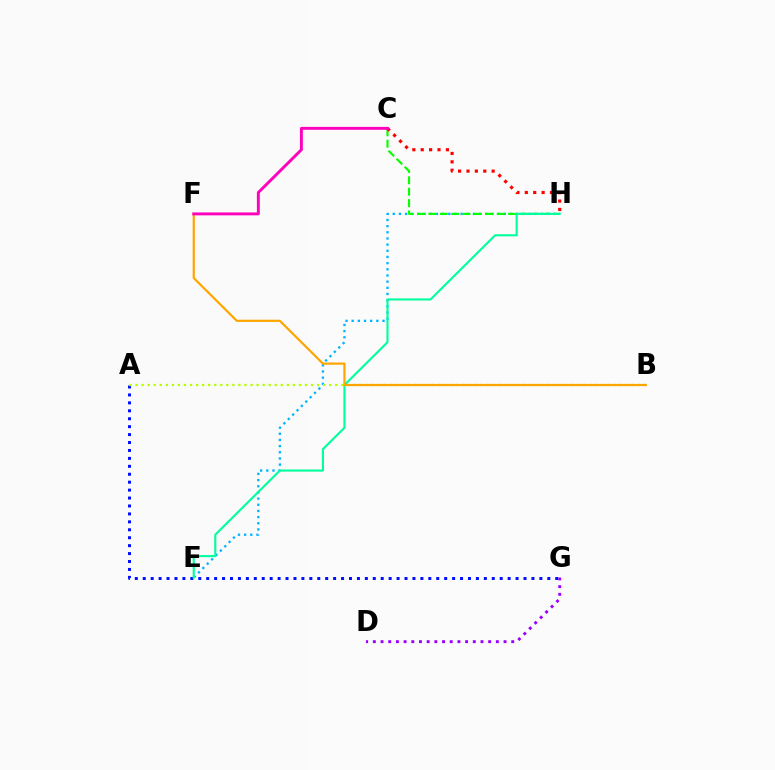{('A', 'G'): [{'color': '#0010ff', 'line_style': 'dotted', 'thickness': 2.16}], ('E', 'H'): [{'color': '#00b5ff', 'line_style': 'dotted', 'thickness': 1.68}, {'color': '#00ff9d', 'line_style': 'solid', 'thickness': 1.52}], ('D', 'G'): [{'color': '#9b00ff', 'line_style': 'dotted', 'thickness': 2.09}], ('C', 'H'): [{'color': '#08ff00', 'line_style': 'dashed', 'thickness': 1.55}, {'color': '#ff0000', 'line_style': 'dotted', 'thickness': 2.28}], ('A', 'B'): [{'color': '#b3ff00', 'line_style': 'dotted', 'thickness': 1.64}], ('B', 'F'): [{'color': '#ffa500', 'line_style': 'solid', 'thickness': 1.58}], ('C', 'F'): [{'color': '#ff00bd', 'line_style': 'solid', 'thickness': 2.1}]}